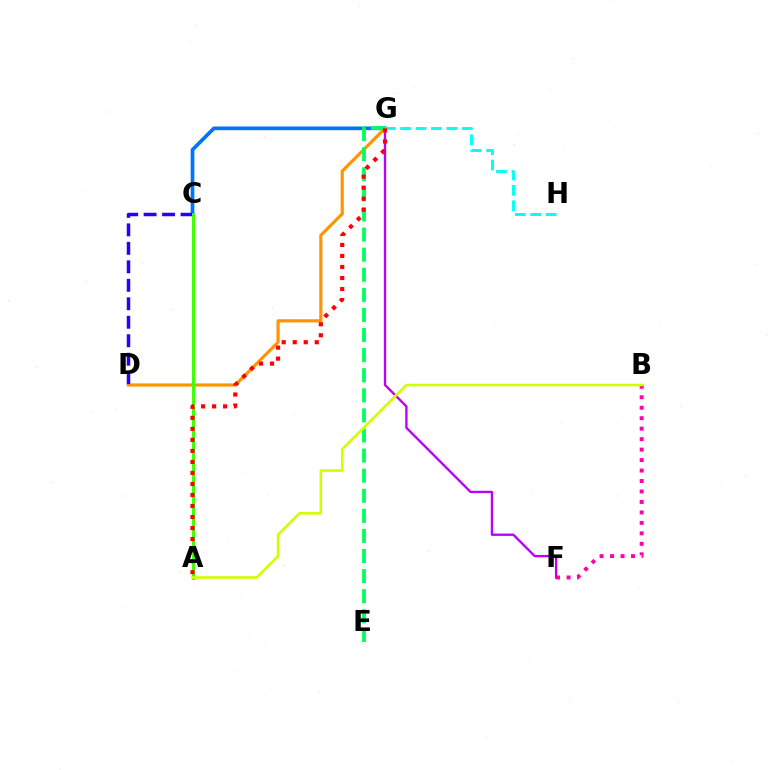{('F', 'G'): [{'color': '#b900ff', 'line_style': 'solid', 'thickness': 1.68}], ('C', 'G'): [{'color': '#0074ff', 'line_style': 'solid', 'thickness': 2.65}], ('G', 'H'): [{'color': '#00fff6', 'line_style': 'dashed', 'thickness': 2.1}], ('D', 'G'): [{'color': '#ff9400', 'line_style': 'solid', 'thickness': 2.28}], ('E', 'G'): [{'color': '#00ff5c', 'line_style': 'dashed', 'thickness': 2.73}], ('B', 'F'): [{'color': '#ff00ac', 'line_style': 'dotted', 'thickness': 2.84}], ('C', 'D'): [{'color': '#2500ff', 'line_style': 'dashed', 'thickness': 2.51}], ('A', 'C'): [{'color': '#3dff00', 'line_style': 'solid', 'thickness': 2.12}], ('A', 'G'): [{'color': '#ff0000', 'line_style': 'dotted', 'thickness': 2.99}], ('A', 'B'): [{'color': '#d1ff00', 'line_style': 'solid', 'thickness': 1.88}]}